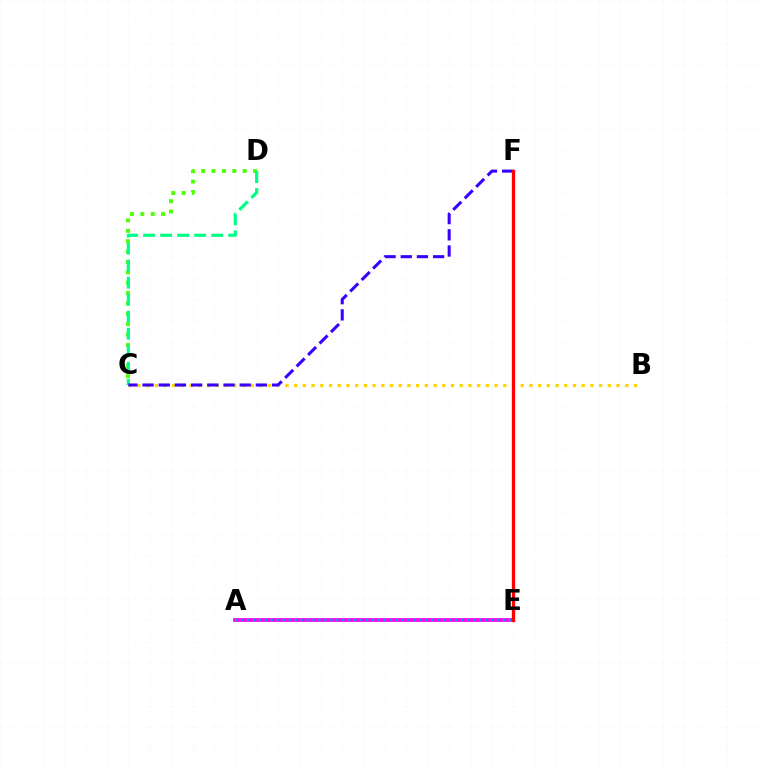{('C', 'D'): [{'color': '#4fff00', 'line_style': 'dotted', 'thickness': 2.82}, {'color': '#00ff86', 'line_style': 'dashed', 'thickness': 2.31}], ('B', 'C'): [{'color': '#ffd500', 'line_style': 'dotted', 'thickness': 2.37}], ('A', 'E'): [{'color': '#ff00ed', 'line_style': 'solid', 'thickness': 2.72}, {'color': '#009eff', 'line_style': 'dotted', 'thickness': 1.62}], ('C', 'F'): [{'color': '#3700ff', 'line_style': 'dashed', 'thickness': 2.2}], ('E', 'F'): [{'color': '#ff0000', 'line_style': 'solid', 'thickness': 2.36}]}